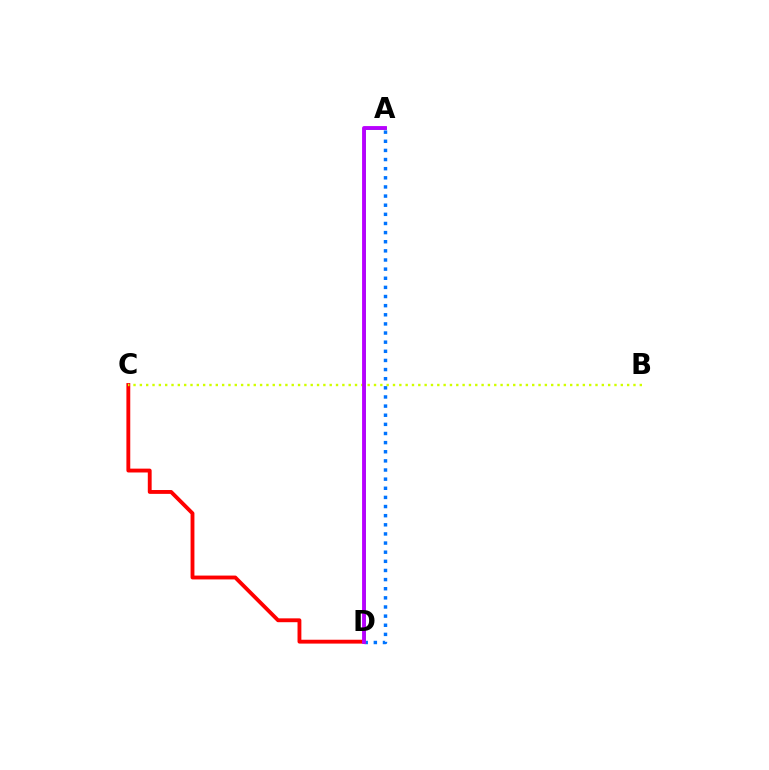{('A', 'D'): [{'color': '#0074ff', 'line_style': 'dotted', 'thickness': 2.48}, {'color': '#00ff5c', 'line_style': 'solid', 'thickness': 2.11}, {'color': '#b900ff', 'line_style': 'solid', 'thickness': 2.77}], ('C', 'D'): [{'color': '#ff0000', 'line_style': 'solid', 'thickness': 2.77}], ('B', 'C'): [{'color': '#d1ff00', 'line_style': 'dotted', 'thickness': 1.72}]}